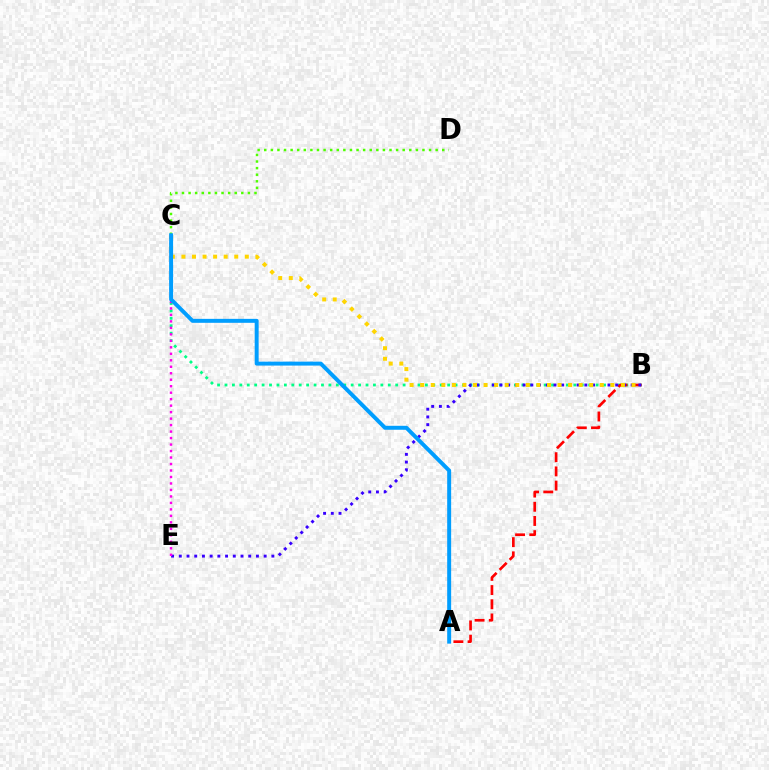{('B', 'C'): [{'color': '#00ff86', 'line_style': 'dotted', 'thickness': 2.02}, {'color': '#ffd500', 'line_style': 'dotted', 'thickness': 2.87}], ('A', 'B'): [{'color': '#ff0000', 'line_style': 'dashed', 'thickness': 1.93}], ('B', 'E'): [{'color': '#3700ff', 'line_style': 'dotted', 'thickness': 2.1}], ('C', 'D'): [{'color': '#4fff00', 'line_style': 'dotted', 'thickness': 1.79}], ('C', 'E'): [{'color': '#ff00ed', 'line_style': 'dotted', 'thickness': 1.76}], ('A', 'C'): [{'color': '#009eff', 'line_style': 'solid', 'thickness': 2.85}]}